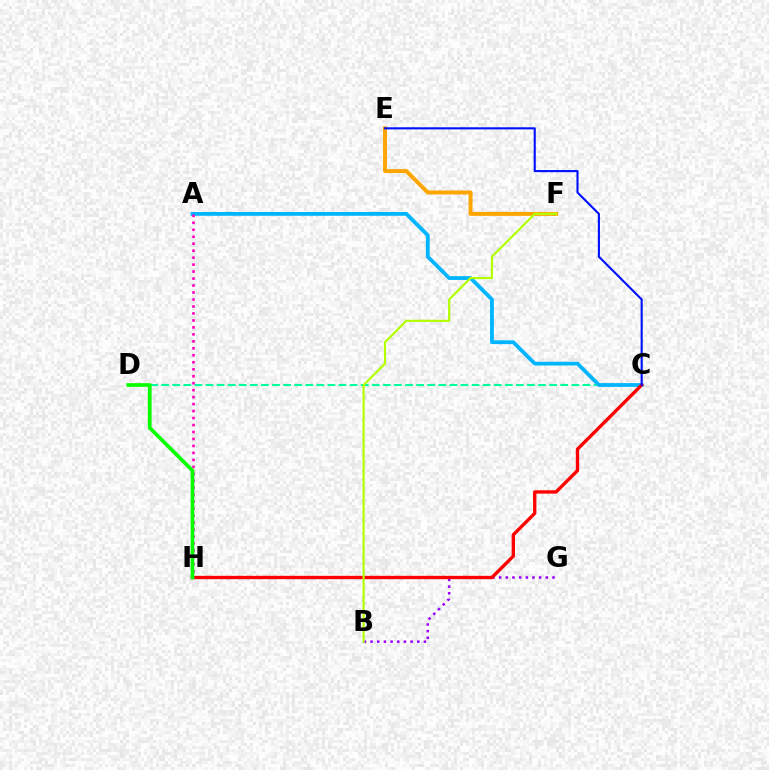{('B', 'G'): [{'color': '#9b00ff', 'line_style': 'dotted', 'thickness': 1.81}], ('C', 'D'): [{'color': '#00ff9d', 'line_style': 'dashed', 'thickness': 1.51}], ('A', 'C'): [{'color': '#00b5ff', 'line_style': 'solid', 'thickness': 2.73}], ('C', 'H'): [{'color': '#ff0000', 'line_style': 'solid', 'thickness': 2.41}], ('E', 'F'): [{'color': '#ffa500', 'line_style': 'solid', 'thickness': 2.86}], ('A', 'H'): [{'color': '#ff00bd', 'line_style': 'dotted', 'thickness': 1.89}], ('B', 'F'): [{'color': '#b3ff00', 'line_style': 'solid', 'thickness': 1.56}], ('C', 'E'): [{'color': '#0010ff', 'line_style': 'solid', 'thickness': 1.52}], ('D', 'H'): [{'color': '#08ff00', 'line_style': 'solid', 'thickness': 2.67}]}